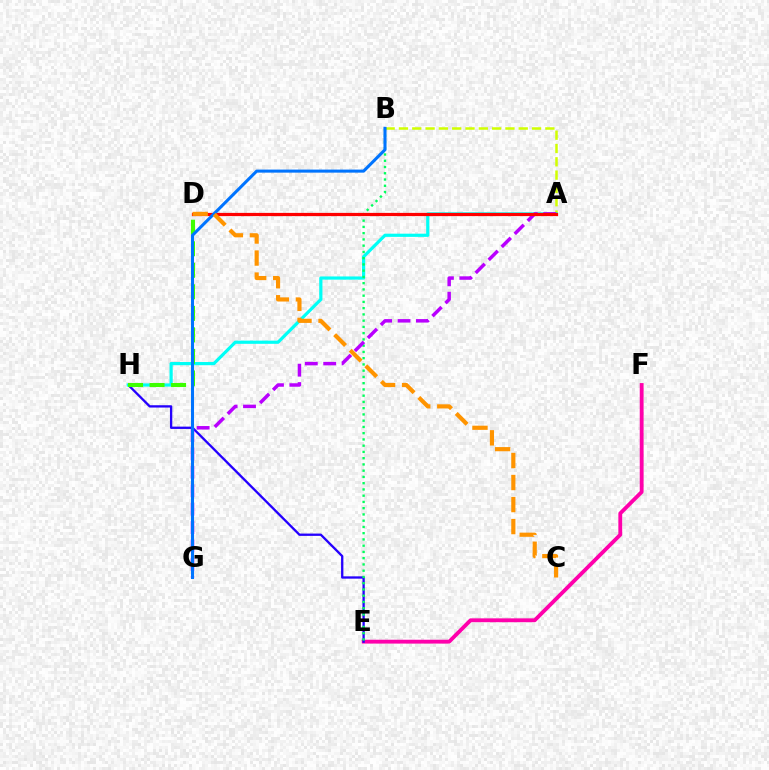{('E', 'F'): [{'color': '#ff00ac', 'line_style': 'solid', 'thickness': 2.77}], ('E', 'H'): [{'color': '#2500ff', 'line_style': 'solid', 'thickness': 1.66}], ('A', 'B'): [{'color': '#d1ff00', 'line_style': 'dashed', 'thickness': 1.81}], ('A', 'H'): [{'color': '#00fff6', 'line_style': 'solid', 'thickness': 2.3}], ('B', 'E'): [{'color': '#00ff5c', 'line_style': 'dotted', 'thickness': 1.7}], ('D', 'H'): [{'color': '#3dff00', 'line_style': 'dashed', 'thickness': 2.92}], ('A', 'G'): [{'color': '#b900ff', 'line_style': 'dashed', 'thickness': 2.5}], ('A', 'D'): [{'color': '#ff0000', 'line_style': 'solid', 'thickness': 2.32}], ('B', 'G'): [{'color': '#0074ff', 'line_style': 'solid', 'thickness': 2.19}], ('C', 'D'): [{'color': '#ff9400', 'line_style': 'dashed', 'thickness': 2.99}]}